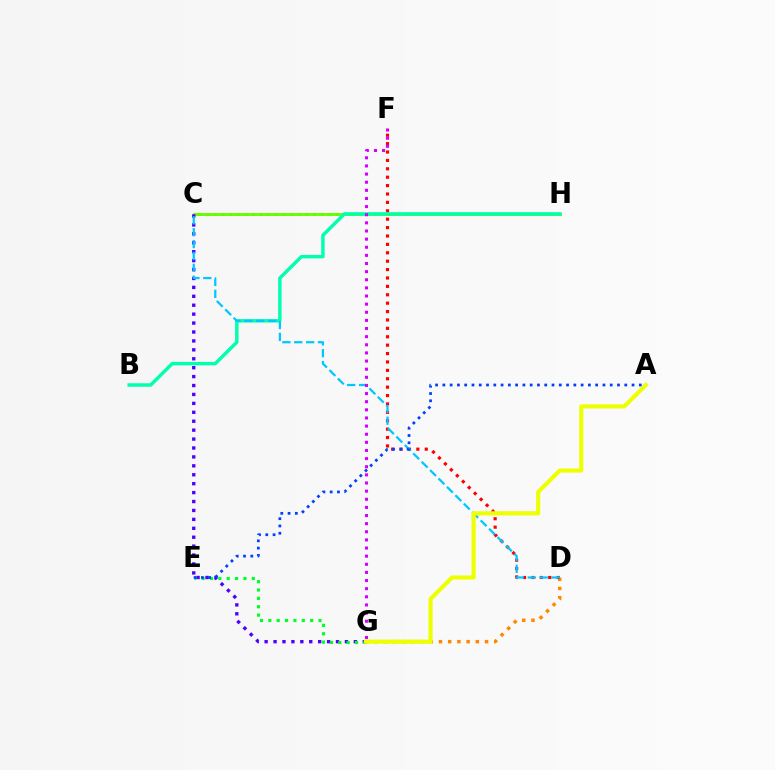{('D', 'G'): [{'color': '#ff8800', 'line_style': 'dotted', 'thickness': 2.5}], ('C', 'H'): [{'color': '#ff00a0', 'line_style': 'dotted', 'thickness': 2.08}, {'color': '#66ff00', 'line_style': 'solid', 'thickness': 2.09}], ('D', 'F'): [{'color': '#ff0000', 'line_style': 'dotted', 'thickness': 2.28}], ('C', 'G'): [{'color': '#4f00ff', 'line_style': 'dotted', 'thickness': 2.42}], ('E', 'G'): [{'color': '#00ff27', 'line_style': 'dotted', 'thickness': 2.27}], ('B', 'H'): [{'color': '#00ffaf', 'line_style': 'solid', 'thickness': 2.48}], ('C', 'D'): [{'color': '#00c7ff', 'line_style': 'dashed', 'thickness': 1.61}], ('F', 'G'): [{'color': '#d600ff', 'line_style': 'dotted', 'thickness': 2.21}], ('A', 'E'): [{'color': '#003fff', 'line_style': 'dotted', 'thickness': 1.98}], ('A', 'G'): [{'color': '#eeff00', 'line_style': 'solid', 'thickness': 2.97}]}